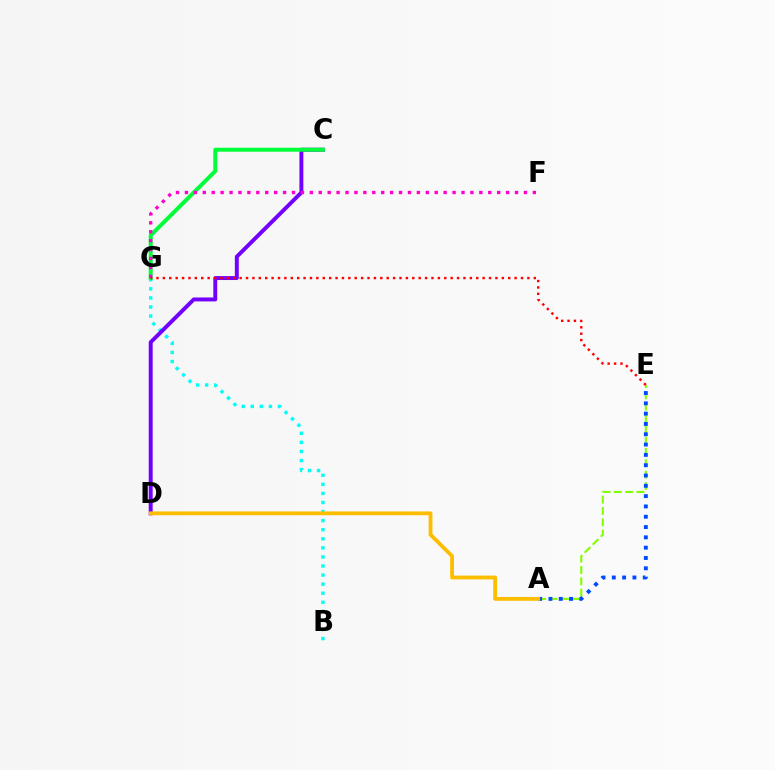{('A', 'E'): [{'color': '#84ff00', 'line_style': 'dashed', 'thickness': 1.54}, {'color': '#004bff', 'line_style': 'dotted', 'thickness': 2.8}], ('B', 'G'): [{'color': '#00fff6', 'line_style': 'dotted', 'thickness': 2.46}], ('C', 'D'): [{'color': '#7200ff', 'line_style': 'solid', 'thickness': 2.83}], ('C', 'G'): [{'color': '#00ff39', 'line_style': 'solid', 'thickness': 2.86}], ('F', 'G'): [{'color': '#ff00cf', 'line_style': 'dotted', 'thickness': 2.42}], ('E', 'G'): [{'color': '#ff0000', 'line_style': 'dotted', 'thickness': 1.74}], ('A', 'D'): [{'color': '#ffbd00', 'line_style': 'solid', 'thickness': 2.75}]}